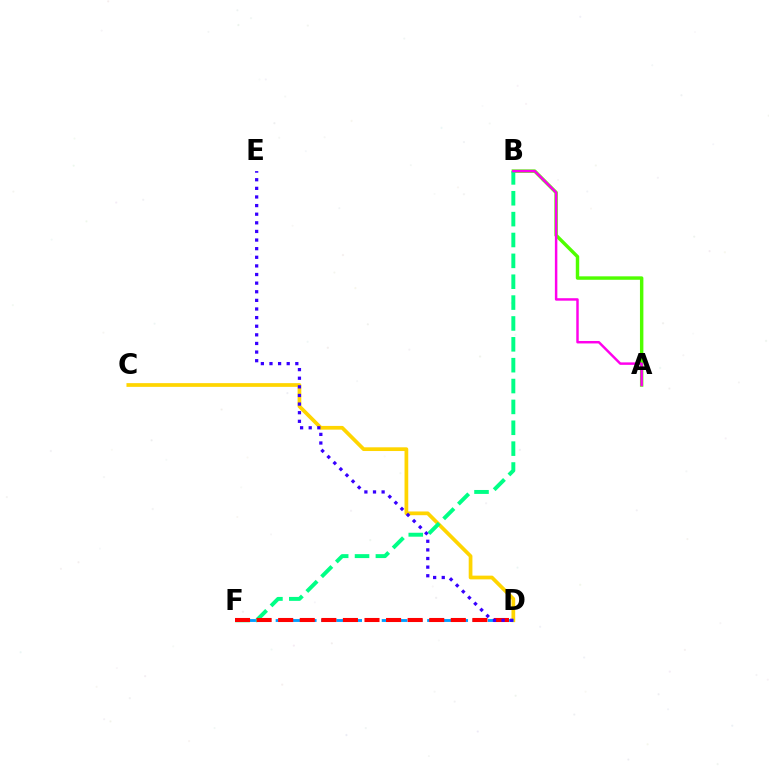{('C', 'D'): [{'color': '#ffd500', 'line_style': 'solid', 'thickness': 2.68}], ('A', 'B'): [{'color': '#4fff00', 'line_style': 'solid', 'thickness': 2.48}, {'color': '#ff00ed', 'line_style': 'solid', 'thickness': 1.77}], ('D', 'F'): [{'color': '#009eff', 'line_style': 'dashed', 'thickness': 2.06}, {'color': '#ff0000', 'line_style': 'dashed', 'thickness': 2.93}], ('B', 'F'): [{'color': '#00ff86', 'line_style': 'dashed', 'thickness': 2.83}], ('D', 'E'): [{'color': '#3700ff', 'line_style': 'dotted', 'thickness': 2.34}]}